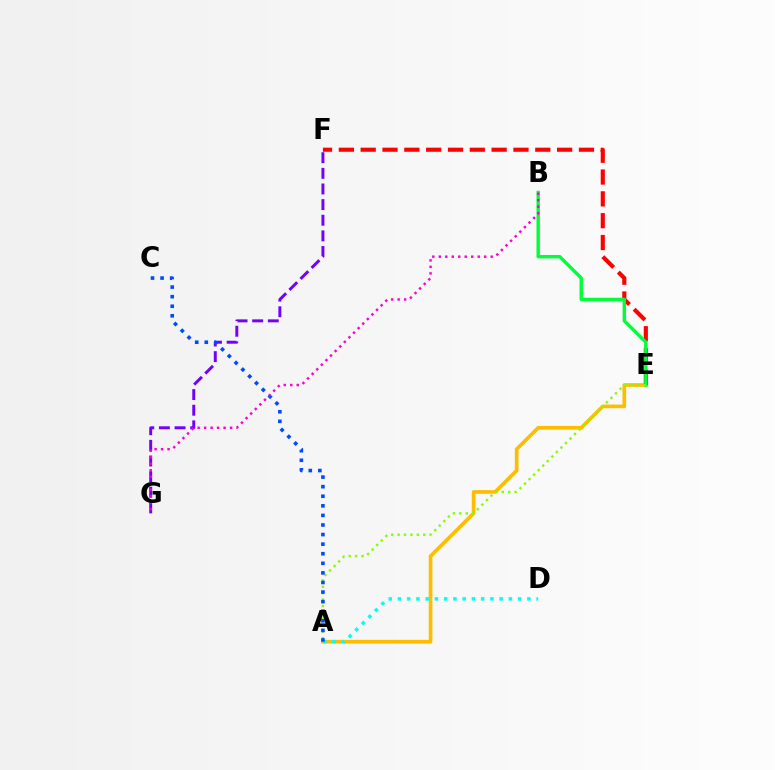{('A', 'E'): [{'color': '#ffbd00', 'line_style': 'solid', 'thickness': 2.64}, {'color': '#84ff00', 'line_style': 'dotted', 'thickness': 1.74}], ('F', 'G'): [{'color': '#7200ff', 'line_style': 'dashed', 'thickness': 2.12}], ('E', 'F'): [{'color': '#ff0000', 'line_style': 'dashed', 'thickness': 2.96}], ('A', 'D'): [{'color': '#00fff6', 'line_style': 'dotted', 'thickness': 2.51}], ('B', 'E'): [{'color': '#00ff39', 'line_style': 'solid', 'thickness': 2.45}], ('A', 'C'): [{'color': '#004bff', 'line_style': 'dotted', 'thickness': 2.6}], ('B', 'G'): [{'color': '#ff00cf', 'line_style': 'dotted', 'thickness': 1.76}]}